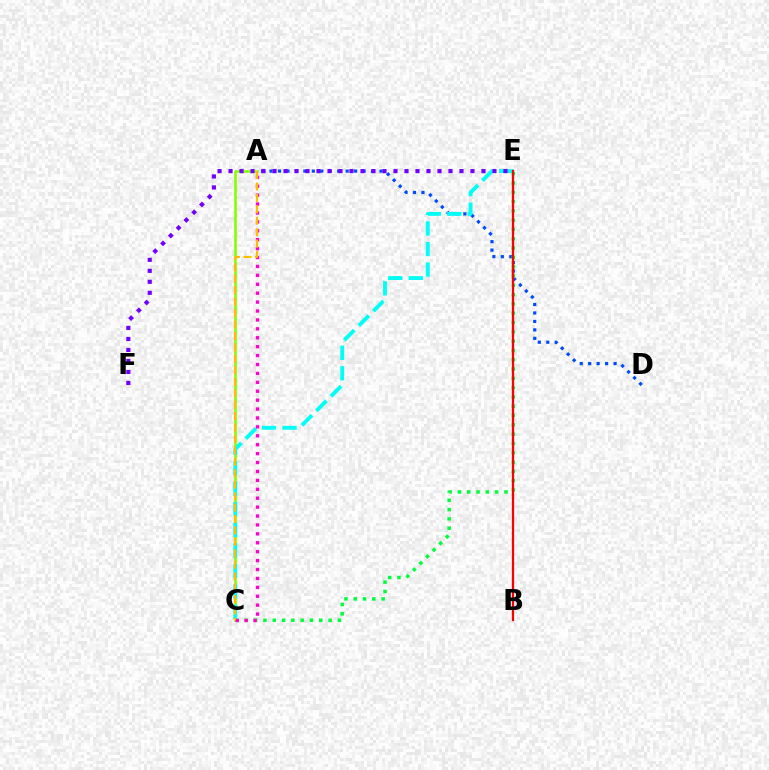{('A', 'D'): [{'color': '#004bff', 'line_style': 'dotted', 'thickness': 2.3}], ('C', 'E'): [{'color': '#00ff39', 'line_style': 'dotted', 'thickness': 2.53}, {'color': '#00fff6', 'line_style': 'dashed', 'thickness': 2.79}], ('A', 'C'): [{'color': '#84ff00', 'line_style': 'solid', 'thickness': 1.86}, {'color': '#ff00cf', 'line_style': 'dotted', 'thickness': 2.42}, {'color': '#ffbd00', 'line_style': 'dashed', 'thickness': 1.55}], ('E', 'F'): [{'color': '#7200ff', 'line_style': 'dotted', 'thickness': 2.99}], ('B', 'E'): [{'color': '#ff0000', 'line_style': 'solid', 'thickness': 1.61}]}